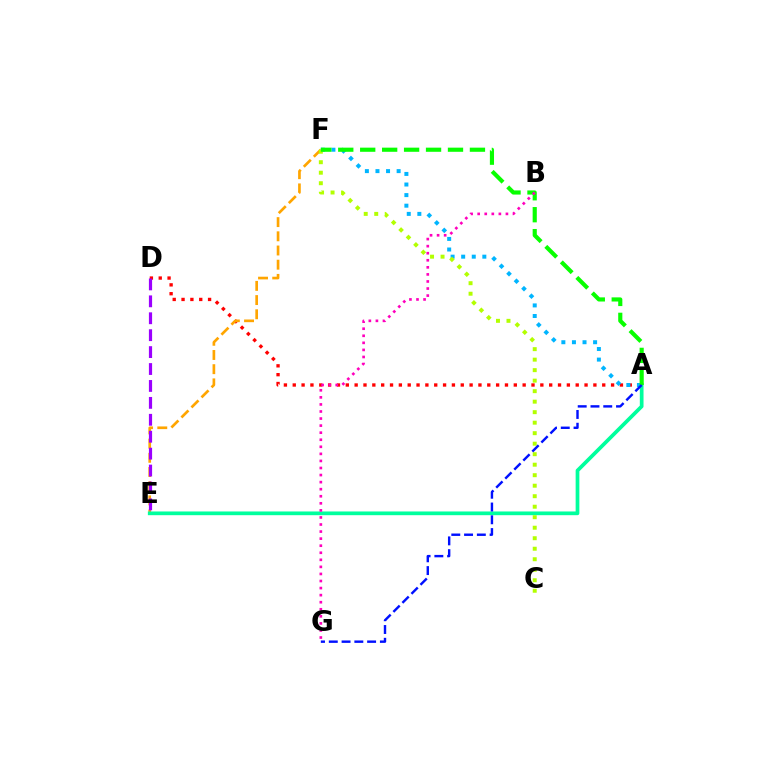{('A', 'D'): [{'color': '#ff0000', 'line_style': 'dotted', 'thickness': 2.4}], ('E', 'F'): [{'color': '#ffa500', 'line_style': 'dashed', 'thickness': 1.93}], ('A', 'E'): [{'color': '#00ff9d', 'line_style': 'solid', 'thickness': 2.68}], ('A', 'F'): [{'color': '#00b5ff', 'line_style': 'dotted', 'thickness': 2.88}, {'color': '#08ff00', 'line_style': 'dashed', 'thickness': 2.98}], ('C', 'F'): [{'color': '#b3ff00', 'line_style': 'dotted', 'thickness': 2.85}], ('B', 'G'): [{'color': '#ff00bd', 'line_style': 'dotted', 'thickness': 1.92}], ('D', 'E'): [{'color': '#9b00ff', 'line_style': 'dashed', 'thickness': 2.3}], ('A', 'G'): [{'color': '#0010ff', 'line_style': 'dashed', 'thickness': 1.74}]}